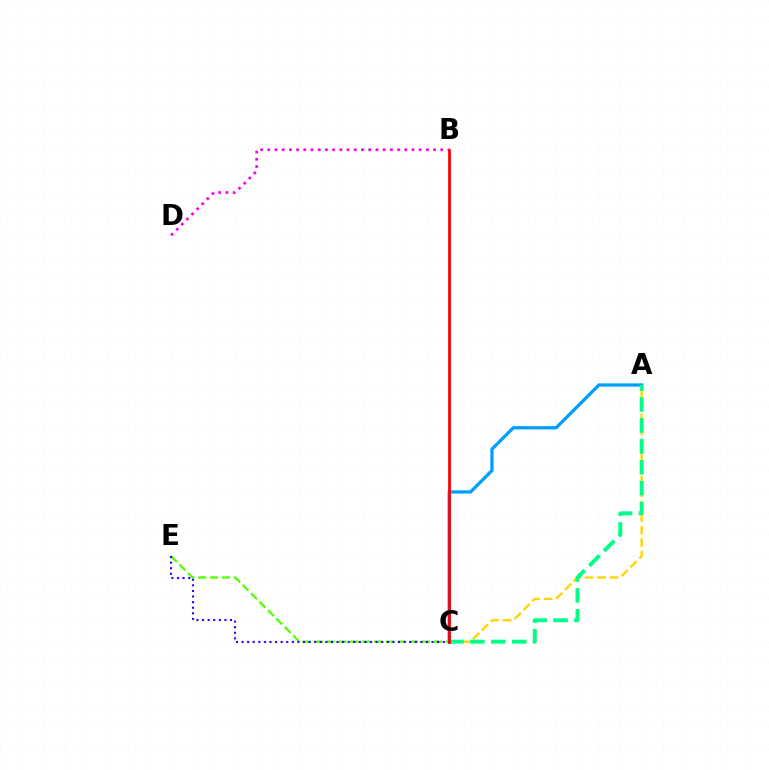{('B', 'D'): [{'color': '#ff00ed', 'line_style': 'dotted', 'thickness': 1.96}], ('A', 'C'): [{'color': '#ffd500', 'line_style': 'dashed', 'thickness': 1.69}, {'color': '#009eff', 'line_style': 'solid', 'thickness': 2.36}, {'color': '#00ff86', 'line_style': 'dashed', 'thickness': 2.84}], ('C', 'E'): [{'color': '#4fff00', 'line_style': 'dashed', 'thickness': 1.62}, {'color': '#3700ff', 'line_style': 'dotted', 'thickness': 1.52}], ('B', 'C'): [{'color': '#ff0000', 'line_style': 'solid', 'thickness': 1.98}]}